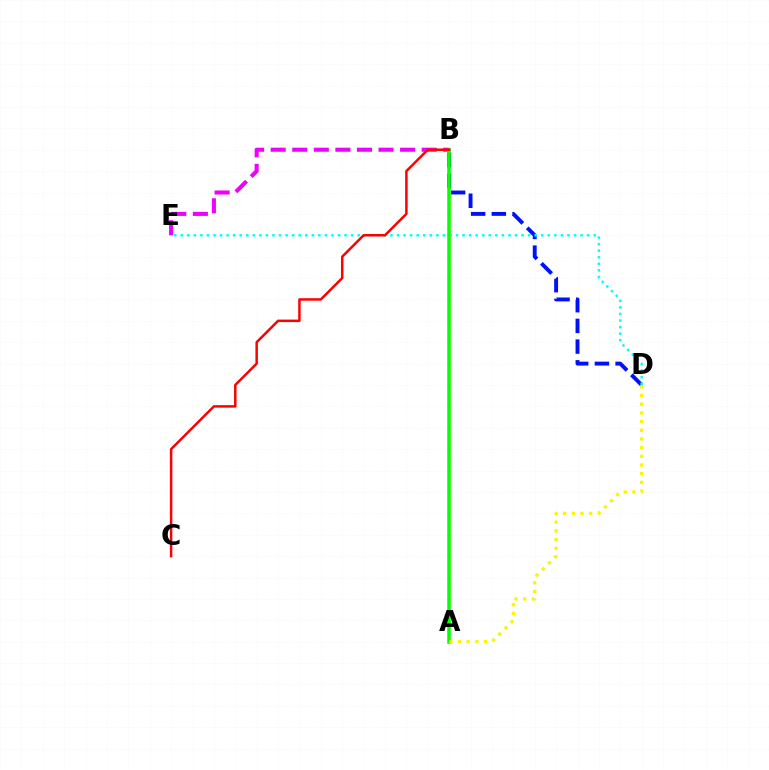{('B', 'D'): [{'color': '#0010ff', 'line_style': 'dashed', 'thickness': 2.81}], ('D', 'E'): [{'color': '#00fff6', 'line_style': 'dotted', 'thickness': 1.78}], ('B', 'E'): [{'color': '#ee00ff', 'line_style': 'dashed', 'thickness': 2.93}], ('A', 'B'): [{'color': '#08ff00', 'line_style': 'solid', 'thickness': 2.56}], ('B', 'C'): [{'color': '#ff0000', 'line_style': 'solid', 'thickness': 1.79}], ('A', 'D'): [{'color': '#fcf500', 'line_style': 'dotted', 'thickness': 2.36}]}